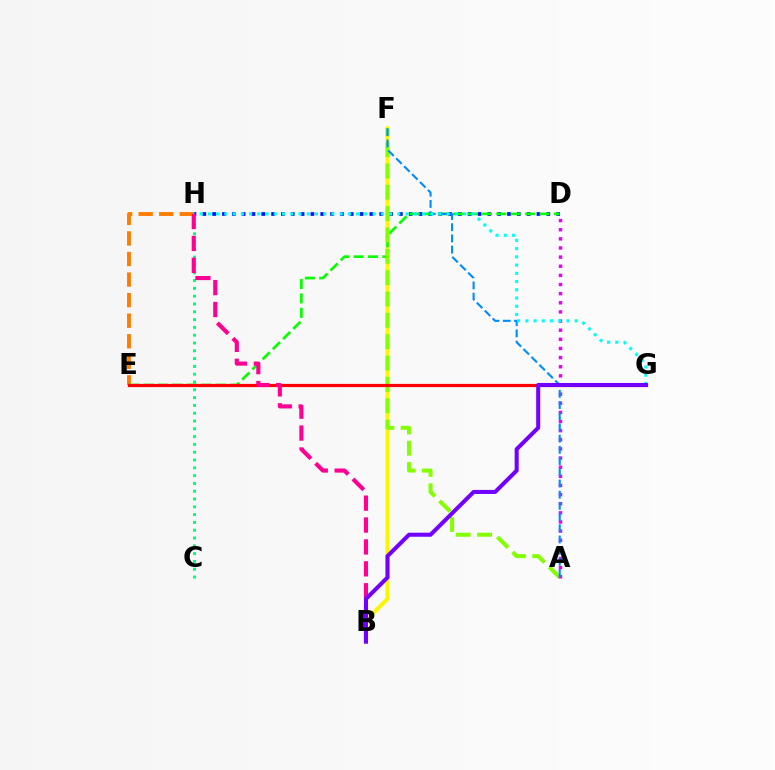{('D', 'H'): [{'color': '#0010ff', 'line_style': 'dotted', 'thickness': 2.67}], ('C', 'H'): [{'color': '#00ff74', 'line_style': 'dotted', 'thickness': 2.12}], ('E', 'H'): [{'color': '#ff7c00', 'line_style': 'dashed', 'thickness': 2.79}], ('B', 'F'): [{'color': '#fcf500', 'line_style': 'solid', 'thickness': 2.84}], ('D', 'E'): [{'color': '#08ff00', 'line_style': 'dashed', 'thickness': 1.96}], ('A', 'F'): [{'color': '#84ff00', 'line_style': 'dashed', 'thickness': 2.9}, {'color': '#008cff', 'line_style': 'dashed', 'thickness': 1.52}], ('A', 'D'): [{'color': '#ee00ff', 'line_style': 'dotted', 'thickness': 2.48}], ('E', 'G'): [{'color': '#ff0000', 'line_style': 'solid', 'thickness': 2.31}], ('G', 'H'): [{'color': '#00fff6', 'line_style': 'dotted', 'thickness': 2.24}], ('B', 'H'): [{'color': '#ff0094', 'line_style': 'dashed', 'thickness': 2.98}], ('B', 'G'): [{'color': '#7200ff', 'line_style': 'solid', 'thickness': 2.91}]}